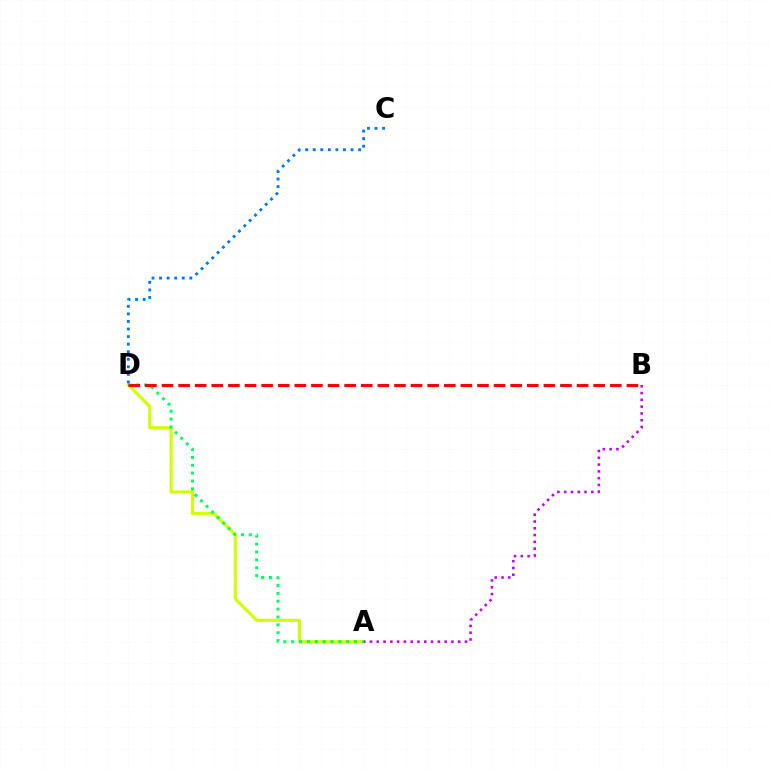{('A', 'D'): [{'color': '#d1ff00', 'line_style': 'solid', 'thickness': 2.23}, {'color': '#00ff5c', 'line_style': 'dotted', 'thickness': 2.14}], ('A', 'B'): [{'color': '#b900ff', 'line_style': 'dotted', 'thickness': 1.84}], ('B', 'D'): [{'color': '#ff0000', 'line_style': 'dashed', 'thickness': 2.26}], ('C', 'D'): [{'color': '#0074ff', 'line_style': 'dotted', 'thickness': 2.05}]}